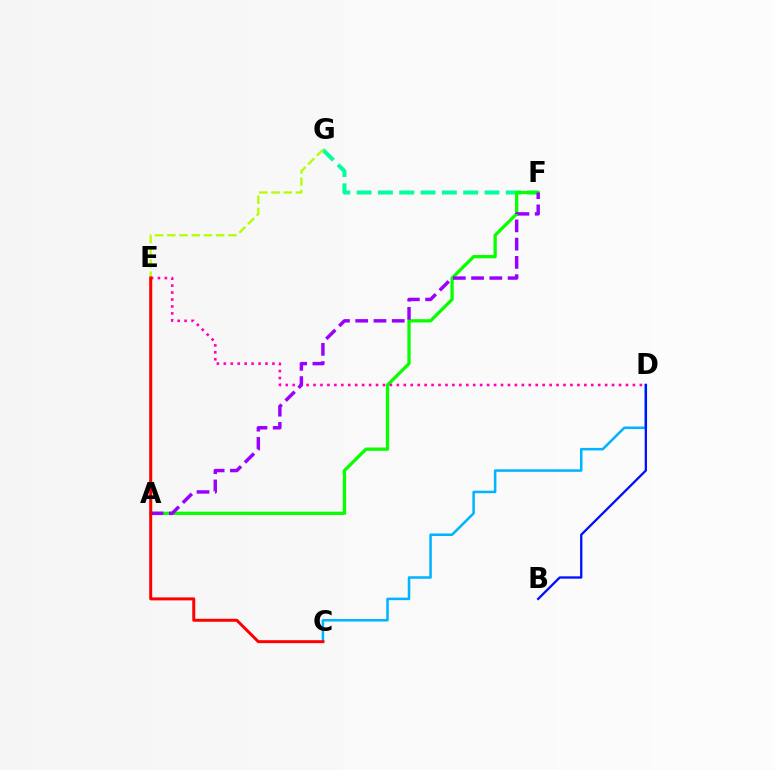{('F', 'G'): [{'color': '#00ff9d', 'line_style': 'dashed', 'thickness': 2.9}], ('A', 'E'): [{'color': '#ffa500', 'line_style': 'solid', 'thickness': 1.68}], ('C', 'D'): [{'color': '#00b5ff', 'line_style': 'solid', 'thickness': 1.83}], ('A', 'F'): [{'color': '#08ff00', 'line_style': 'solid', 'thickness': 2.36}, {'color': '#9b00ff', 'line_style': 'dashed', 'thickness': 2.48}], ('E', 'G'): [{'color': '#b3ff00', 'line_style': 'dashed', 'thickness': 1.66}], ('B', 'D'): [{'color': '#0010ff', 'line_style': 'solid', 'thickness': 1.66}], ('D', 'E'): [{'color': '#ff00bd', 'line_style': 'dotted', 'thickness': 1.89}], ('C', 'E'): [{'color': '#ff0000', 'line_style': 'solid', 'thickness': 2.15}]}